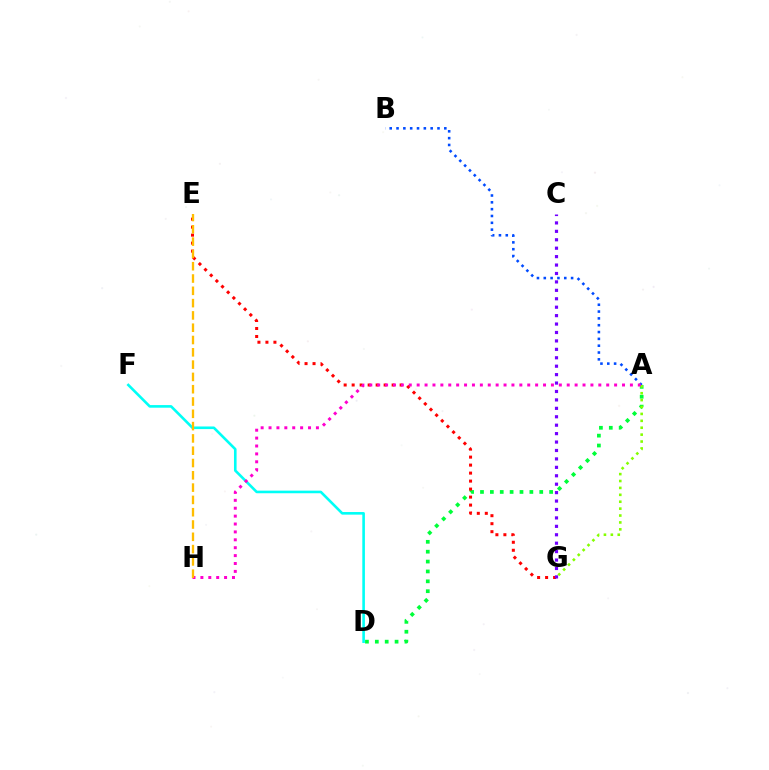{('A', 'B'): [{'color': '#004bff', 'line_style': 'dotted', 'thickness': 1.85}], ('A', 'D'): [{'color': '#00ff39', 'line_style': 'dotted', 'thickness': 2.68}], ('E', 'G'): [{'color': '#ff0000', 'line_style': 'dotted', 'thickness': 2.17}], ('D', 'F'): [{'color': '#00fff6', 'line_style': 'solid', 'thickness': 1.88}], ('A', 'G'): [{'color': '#84ff00', 'line_style': 'dotted', 'thickness': 1.88}], ('C', 'G'): [{'color': '#7200ff', 'line_style': 'dotted', 'thickness': 2.29}], ('A', 'H'): [{'color': '#ff00cf', 'line_style': 'dotted', 'thickness': 2.15}], ('E', 'H'): [{'color': '#ffbd00', 'line_style': 'dashed', 'thickness': 1.67}]}